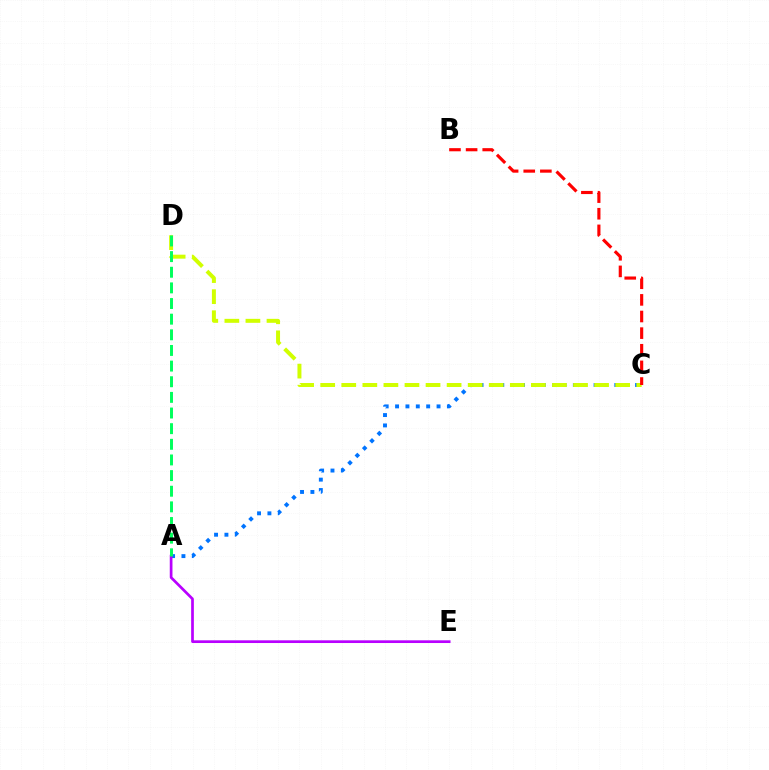{('A', 'C'): [{'color': '#0074ff', 'line_style': 'dotted', 'thickness': 2.82}], ('C', 'D'): [{'color': '#d1ff00', 'line_style': 'dashed', 'thickness': 2.86}], ('B', 'C'): [{'color': '#ff0000', 'line_style': 'dashed', 'thickness': 2.26}], ('A', 'E'): [{'color': '#b900ff', 'line_style': 'solid', 'thickness': 1.95}], ('A', 'D'): [{'color': '#00ff5c', 'line_style': 'dashed', 'thickness': 2.12}]}